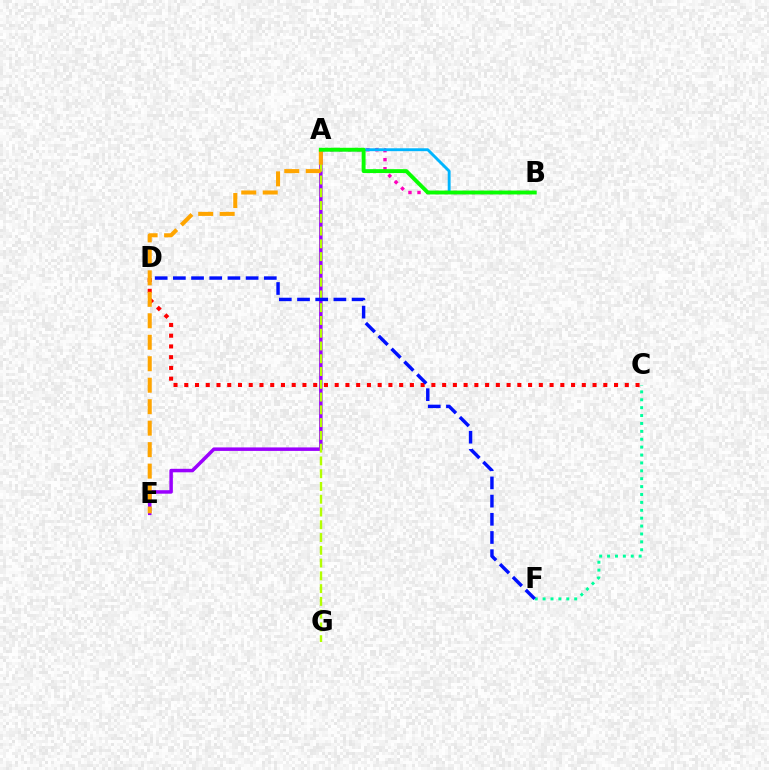{('C', 'F'): [{'color': '#00ff9d', 'line_style': 'dotted', 'thickness': 2.14}], ('A', 'B'): [{'color': '#ff00bd', 'line_style': 'dotted', 'thickness': 2.46}, {'color': '#00b5ff', 'line_style': 'solid', 'thickness': 2.08}, {'color': '#08ff00', 'line_style': 'solid', 'thickness': 2.8}], ('C', 'D'): [{'color': '#ff0000', 'line_style': 'dotted', 'thickness': 2.92}], ('A', 'E'): [{'color': '#9b00ff', 'line_style': 'solid', 'thickness': 2.52}, {'color': '#ffa500', 'line_style': 'dashed', 'thickness': 2.92}], ('A', 'G'): [{'color': '#b3ff00', 'line_style': 'dashed', 'thickness': 1.73}], ('D', 'F'): [{'color': '#0010ff', 'line_style': 'dashed', 'thickness': 2.47}]}